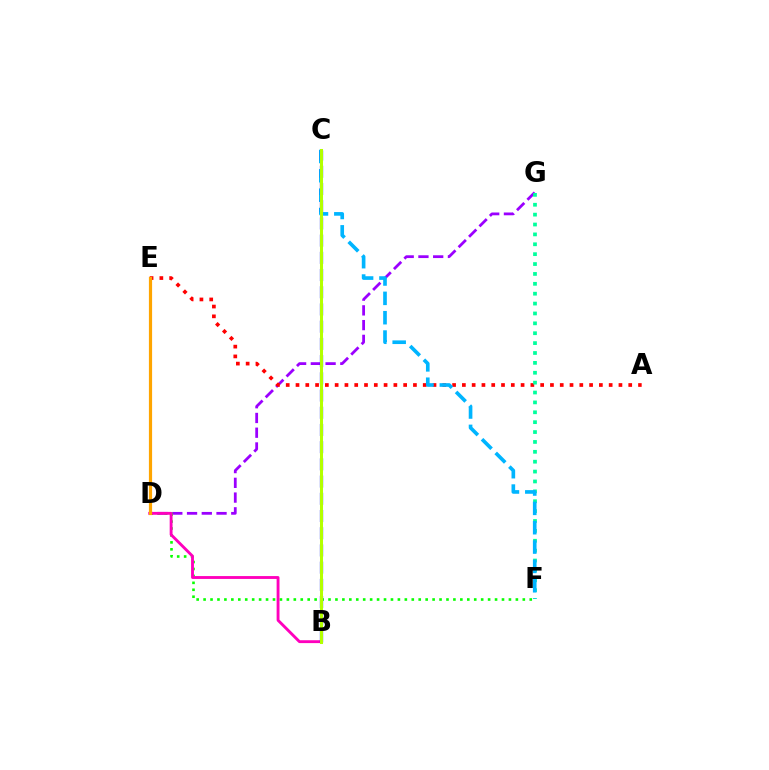{('D', 'G'): [{'color': '#9b00ff', 'line_style': 'dashed', 'thickness': 2.0}], ('A', 'E'): [{'color': '#ff0000', 'line_style': 'dotted', 'thickness': 2.66}], ('F', 'G'): [{'color': '#00ff9d', 'line_style': 'dotted', 'thickness': 2.69}], ('C', 'F'): [{'color': '#00b5ff', 'line_style': 'dashed', 'thickness': 2.63}], ('D', 'F'): [{'color': '#08ff00', 'line_style': 'dotted', 'thickness': 1.89}], ('B', 'D'): [{'color': '#ff00bd', 'line_style': 'solid', 'thickness': 2.07}], ('D', 'E'): [{'color': '#ffa500', 'line_style': 'solid', 'thickness': 2.3}], ('B', 'C'): [{'color': '#0010ff', 'line_style': 'dashed', 'thickness': 2.34}, {'color': '#b3ff00', 'line_style': 'solid', 'thickness': 2.19}]}